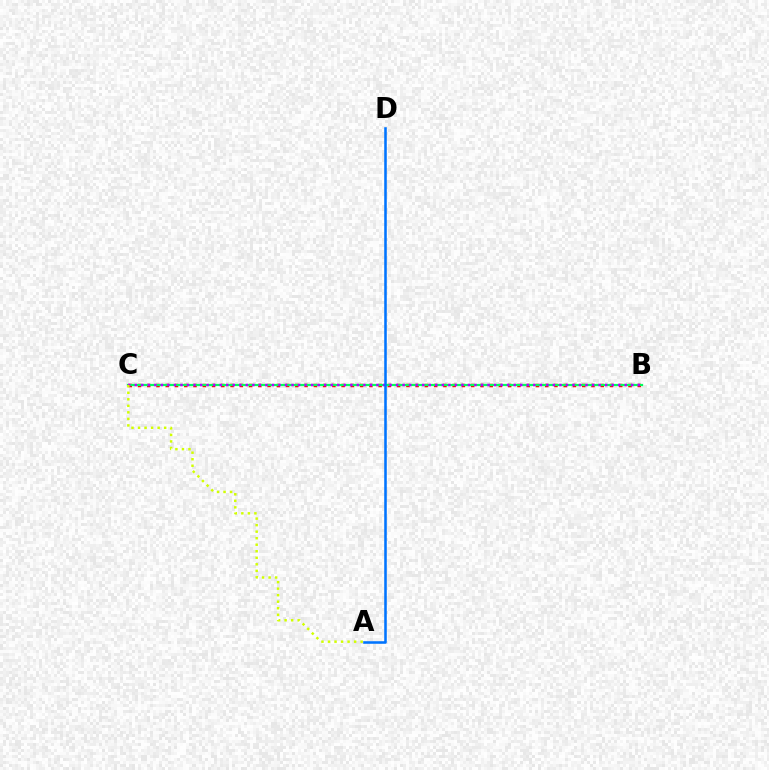{('B', 'C'): [{'color': '#ff0000', 'line_style': 'dotted', 'thickness': 2.51}, {'color': '#00ff5c', 'line_style': 'solid', 'thickness': 1.6}, {'color': '#b900ff', 'line_style': 'dotted', 'thickness': 1.78}], ('A', 'C'): [{'color': '#d1ff00', 'line_style': 'dotted', 'thickness': 1.77}], ('A', 'D'): [{'color': '#0074ff', 'line_style': 'solid', 'thickness': 1.84}]}